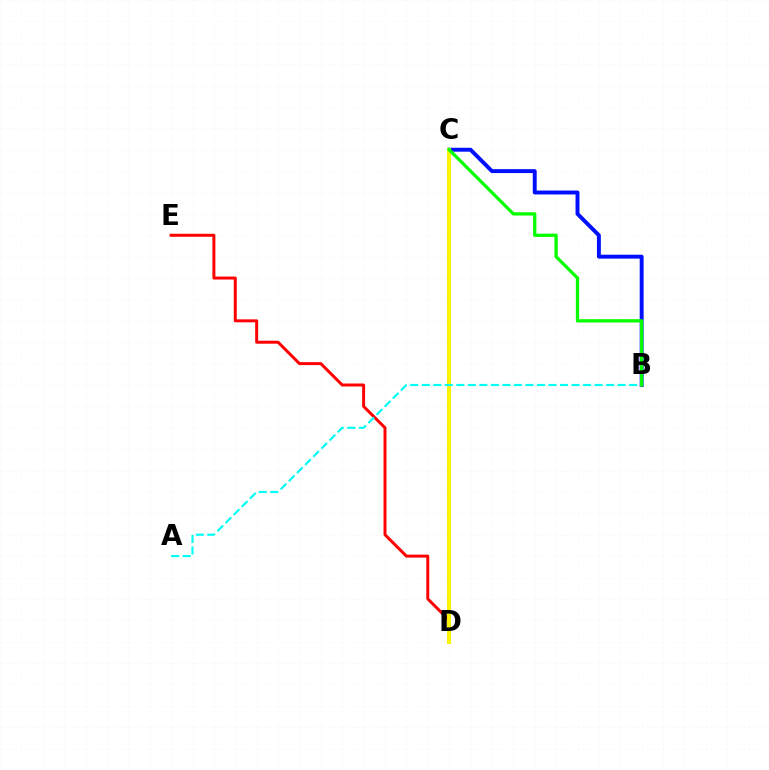{('D', 'E'): [{'color': '#ff0000', 'line_style': 'solid', 'thickness': 2.14}], ('B', 'C'): [{'color': '#0010ff', 'line_style': 'solid', 'thickness': 2.83}, {'color': '#08ff00', 'line_style': 'solid', 'thickness': 2.39}], ('C', 'D'): [{'color': '#ee00ff', 'line_style': 'solid', 'thickness': 2.88}, {'color': '#fcf500', 'line_style': 'solid', 'thickness': 2.84}], ('A', 'B'): [{'color': '#00fff6', 'line_style': 'dashed', 'thickness': 1.56}]}